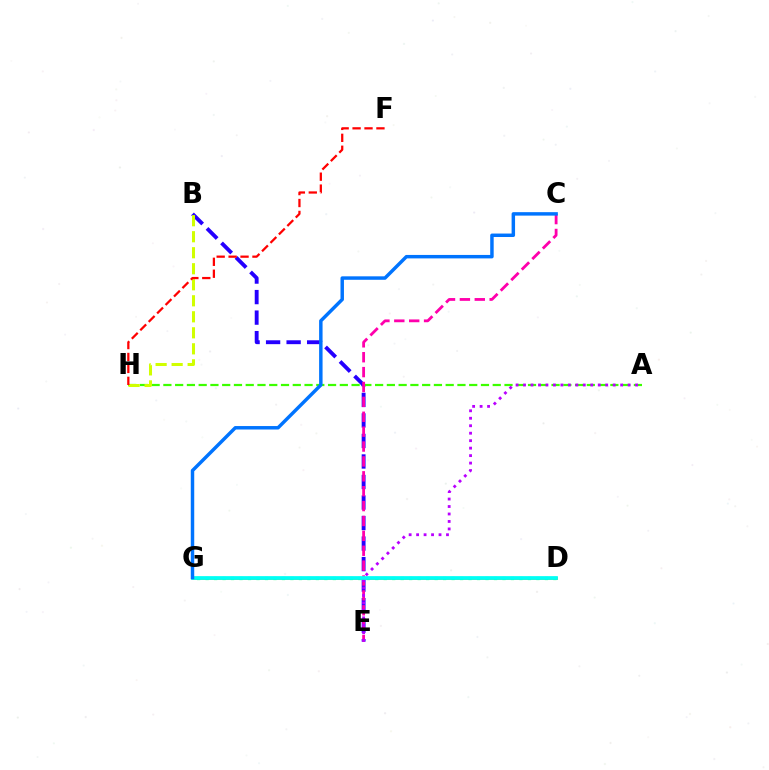{('B', 'E'): [{'color': '#2500ff', 'line_style': 'dashed', 'thickness': 2.79}], ('D', 'G'): [{'color': '#ff9400', 'line_style': 'solid', 'thickness': 1.95}, {'color': '#00ff5c', 'line_style': 'dotted', 'thickness': 2.3}, {'color': '#00fff6', 'line_style': 'solid', 'thickness': 2.68}], ('A', 'H'): [{'color': '#3dff00', 'line_style': 'dashed', 'thickness': 1.6}], ('B', 'H'): [{'color': '#d1ff00', 'line_style': 'dashed', 'thickness': 2.18}], ('C', 'E'): [{'color': '#ff00ac', 'line_style': 'dashed', 'thickness': 2.02}], ('A', 'E'): [{'color': '#b900ff', 'line_style': 'dotted', 'thickness': 2.03}], ('F', 'H'): [{'color': '#ff0000', 'line_style': 'dashed', 'thickness': 1.62}], ('C', 'G'): [{'color': '#0074ff', 'line_style': 'solid', 'thickness': 2.49}]}